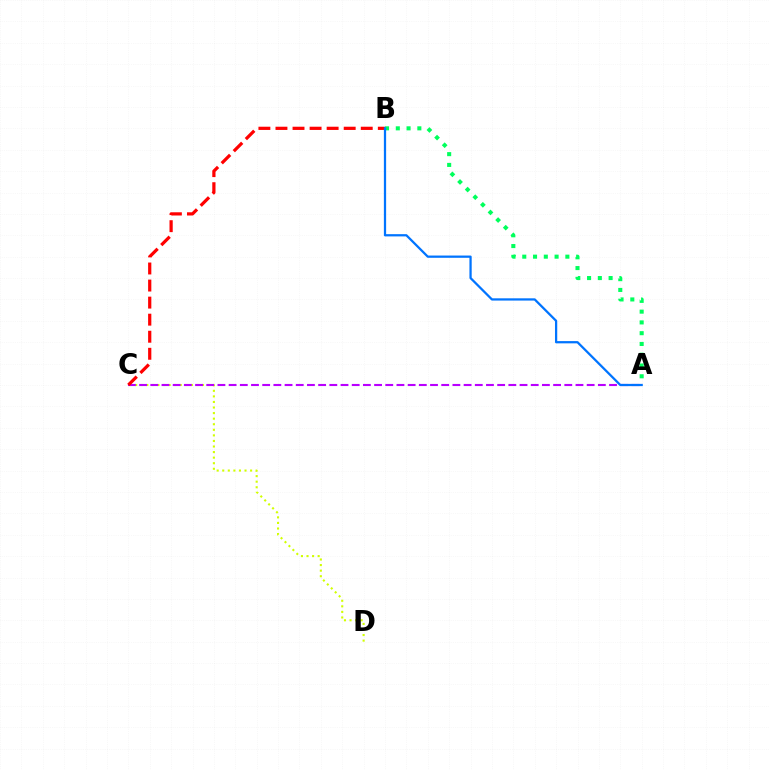{('C', 'D'): [{'color': '#d1ff00', 'line_style': 'dotted', 'thickness': 1.51}], ('A', 'C'): [{'color': '#b900ff', 'line_style': 'dashed', 'thickness': 1.52}], ('A', 'B'): [{'color': '#00ff5c', 'line_style': 'dotted', 'thickness': 2.93}, {'color': '#0074ff', 'line_style': 'solid', 'thickness': 1.62}], ('B', 'C'): [{'color': '#ff0000', 'line_style': 'dashed', 'thickness': 2.32}]}